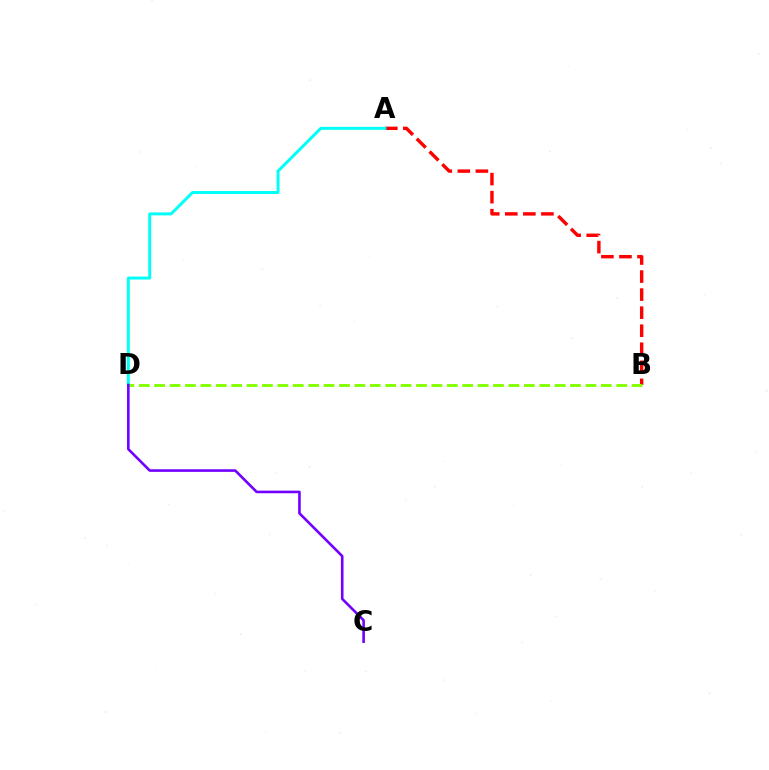{('A', 'B'): [{'color': '#ff0000', 'line_style': 'dashed', 'thickness': 2.45}], ('B', 'D'): [{'color': '#84ff00', 'line_style': 'dashed', 'thickness': 2.09}], ('A', 'D'): [{'color': '#00fff6', 'line_style': 'solid', 'thickness': 2.13}], ('C', 'D'): [{'color': '#7200ff', 'line_style': 'solid', 'thickness': 1.88}]}